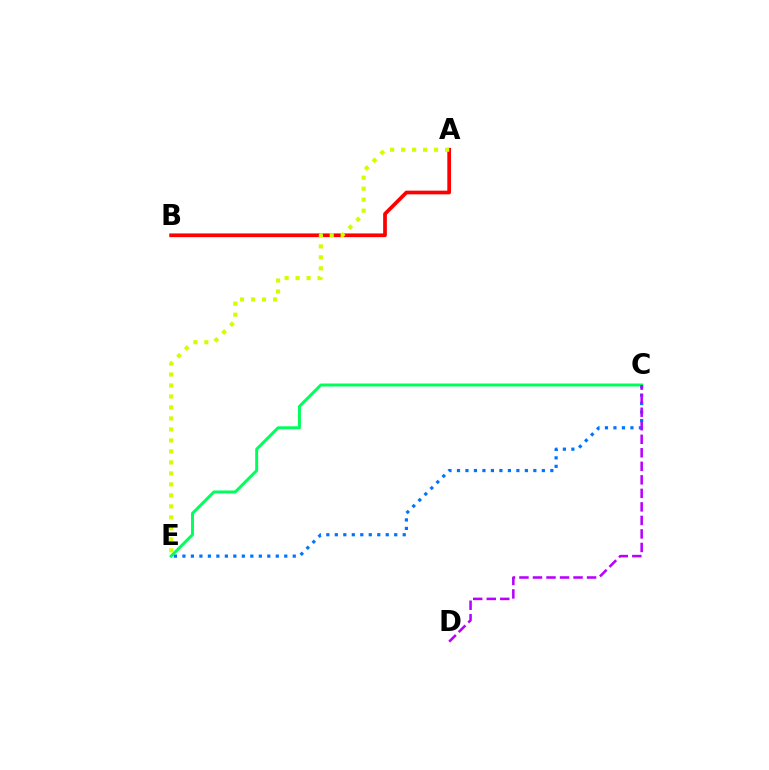{('C', 'E'): [{'color': '#0074ff', 'line_style': 'dotted', 'thickness': 2.31}, {'color': '#00ff5c', 'line_style': 'solid', 'thickness': 2.13}], ('A', 'B'): [{'color': '#ff0000', 'line_style': 'solid', 'thickness': 2.67}], ('C', 'D'): [{'color': '#b900ff', 'line_style': 'dashed', 'thickness': 1.84}], ('A', 'E'): [{'color': '#d1ff00', 'line_style': 'dotted', 'thickness': 2.99}]}